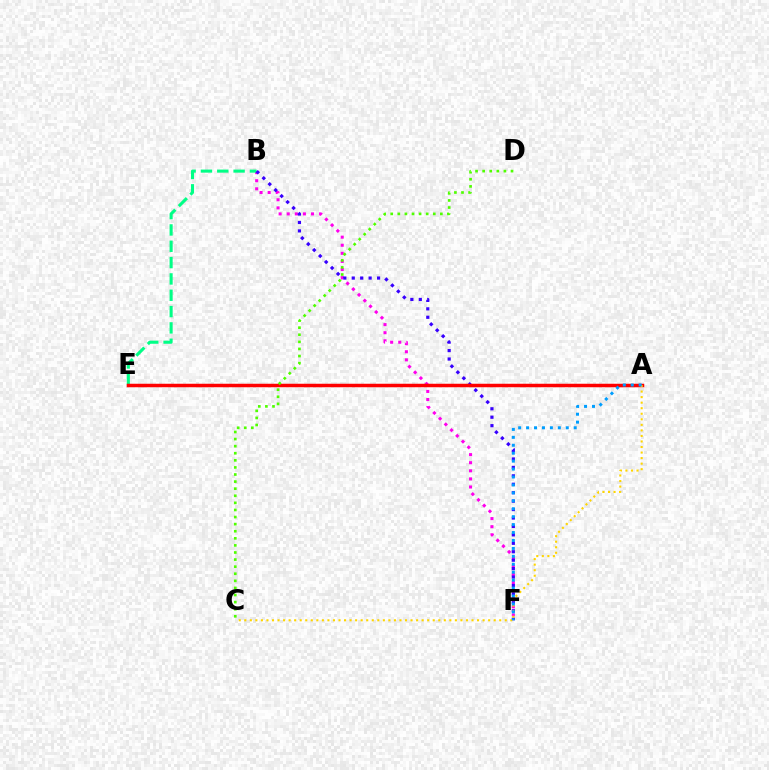{('B', 'F'): [{'color': '#ff00ed', 'line_style': 'dotted', 'thickness': 2.2}, {'color': '#3700ff', 'line_style': 'dotted', 'thickness': 2.29}], ('B', 'E'): [{'color': '#00ff86', 'line_style': 'dashed', 'thickness': 2.22}], ('A', 'E'): [{'color': '#ff0000', 'line_style': 'solid', 'thickness': 2.51}], ('C', 'D'): [{'color': '#4fff00', 'line_style': 'dotted', 'thickness': 1.93}], ('A', 'C'): [{'color': '#ffd500', 'line_style': 'dotted', 'thickness': 1.51}], ('A', 'F'): [{'color': '#009eff', 'line_style': 'dotted', 'thickness': 2.16}]}